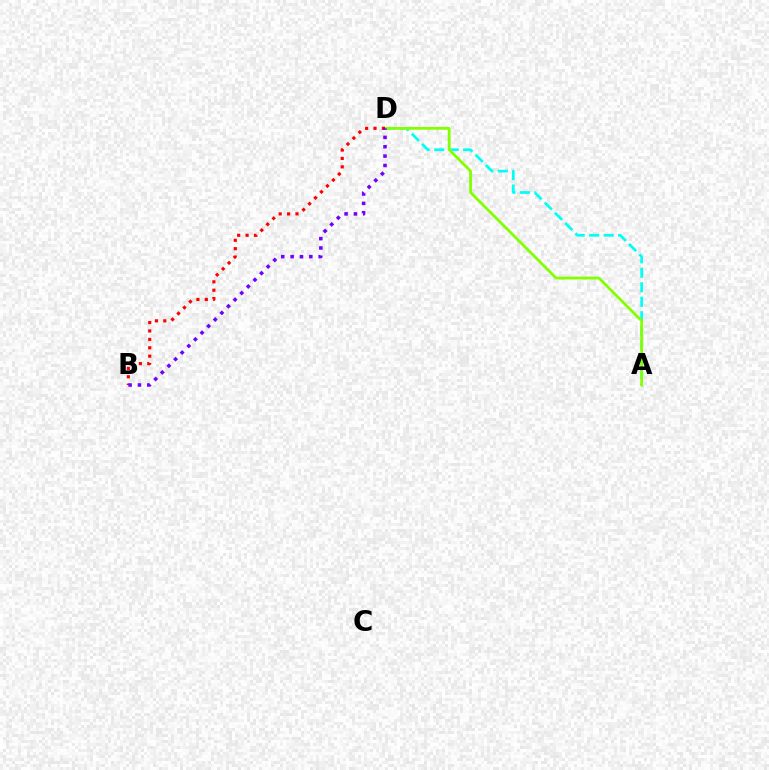{('A', 'D'): [{'color': '#00fff6', 'line_style': 'dashed', 'thickness': 1.97}, {'color': '#84ff00', 'line_style': 'solid', 'thickness': 2.02}], ('B', 'D'): [{'color': '#ff0000', 'line_style': 'dotted', 'thickness': 2.28}, {'color': '#7200ff', 'line_style': 'dotted', 'thickness': 2.54}]}